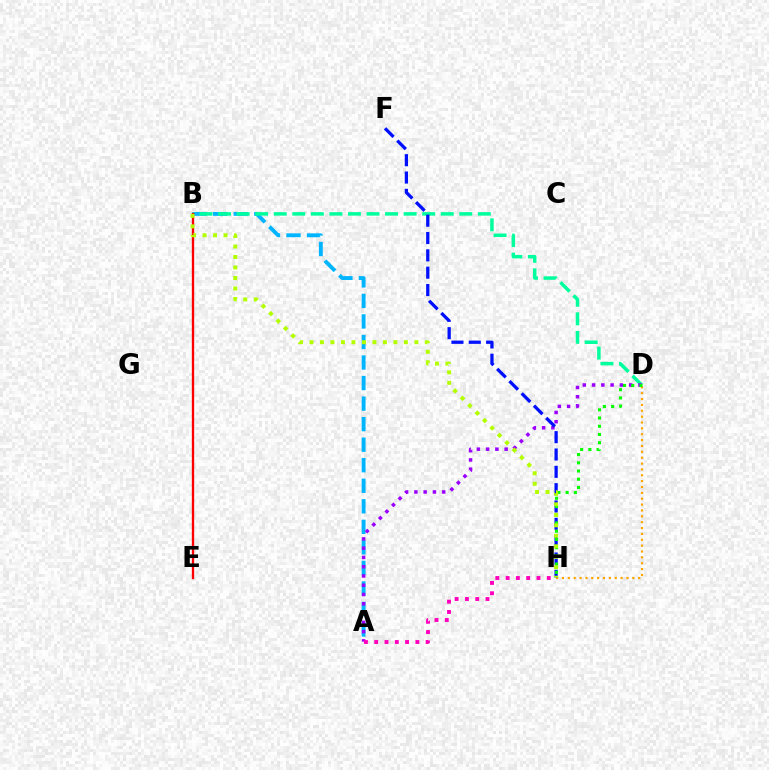{('A', 'B'): [{'color': '#00b5ff', 'line_style': 'dashed', 'thickness': 2.79}], ('B', 'D'): [{'color': '#00ff9d', 'line_style': 'dashed', 'thickness': 2.52}], ('D', 'H'): [{'color': '#ffa500', 'line_style': 'dotted', 'thickness': 1.59}, {'color': '#08ff00', 'line_style': 'dotted', 'thickness': 2.23}], ('A', 'D'): [{'color': '#9b00ff', 'line_style': 'dotted', 'thickness': 2.52}], ('F', 'H'): [{'color': '#0010ff', 'line_style': 'dashed', 'thickness': 2.36}], ('B', 'E'): [{'color': '#ff0000', 'line_style': 'solid', 'thickness': 1.68}], ('A', 'H'): [{'color': '#ff00bd', 'line_style': 'dotted', 'thickness': 2.79}], ('B', 'H'): [{'color': '#b3ff00', 'line_style': 'dotted', 'thickness': 2.85}]}